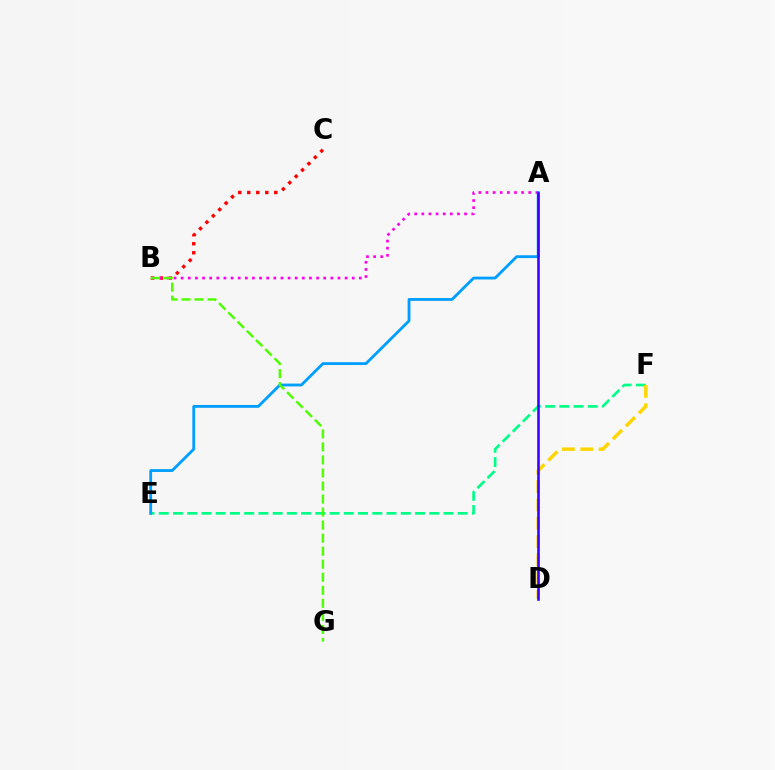{('E', 'F'): [{'color': '#00ff86', 'line_style': 'dashed', 'thickness': 1.93}], ('B', 'C'): [{'color': '#ff0000', 'line_style': 'dotted', 'thickness': 2.45}], ('A', 'B'): [{'color': '#ff00ed', 'line_style': 'dotted', 'thickness': 1.94}], ('A', 'E'): [{'color': '#009eff', 'line_style': 'solid', 'thickness': 2.03}], ('B', 'G'): [{'color': '#4fff00', 'line_style': 'dashed', 'thickness': 1.77}], ('D', 'F'): [{'color': '#ffd500', 'line_style': 'dashed', 'thickness': 2.49}], ('A', 'D'): [{'color': '#3700ff', 'line_style': 'solid', 'thickness': 1.85}]}